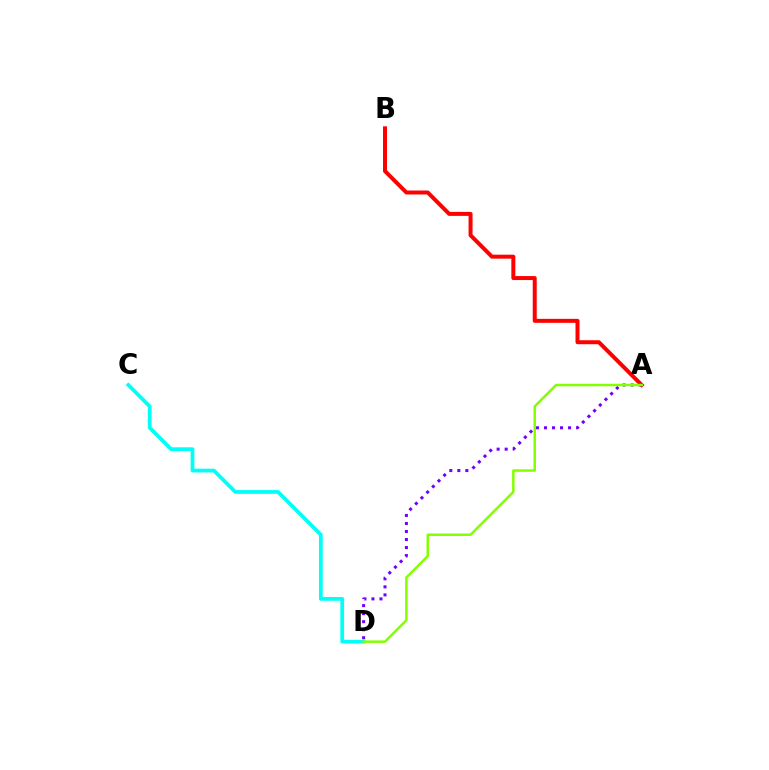{('A', 'B'): [{'color': '#ff0000', 'line_style': 'solid', 'thickness': 2.87}], ('A', 'D'): [{'color': '#7200ff', 'line_style': 'dotted', 'thickness': 2.18}, {'color': '#84ff00', 'line_style': 'solid', 'thickness': 1.8}], ('C', 'D'): [{'color': '#00fff6', 'line_style': 'solid', 'thickness': 2.7}]}